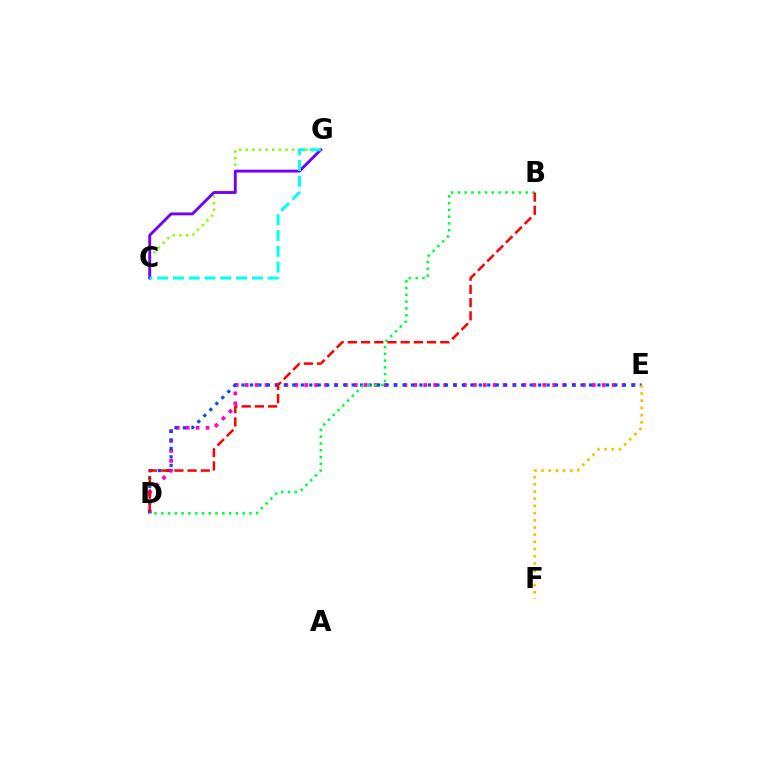{('C', 'G'): [{'color': '#84ff00', 'line_style': 'dotted', 'thickness': 1.8}, {'color': '#7200ff', 'line_style': 'solid', 'thickness': 2.07}, {'color': '#00fff6', 'line_style': 'dashed', 'thickness': 2.15}], ('D', 'E'): [{'color': '#ff00cf', 'line_style': 'dotted', 'thickness': 2.69}, {'color': '#004bff', 'line_style': 'dotted', 'thickness': 2.3}], ('B', 'D'): [{'color': '#00ff39', 'line_style': 'dotted', 'thickness': 1.84}, {'color': '#ff0000', 'line_style': 'dashed', 'thickness': 1.79}], ('E', 'F'): [{'color': '#ffbd00', 'line_style': 'dotted', 'thickness': 1.95}]}